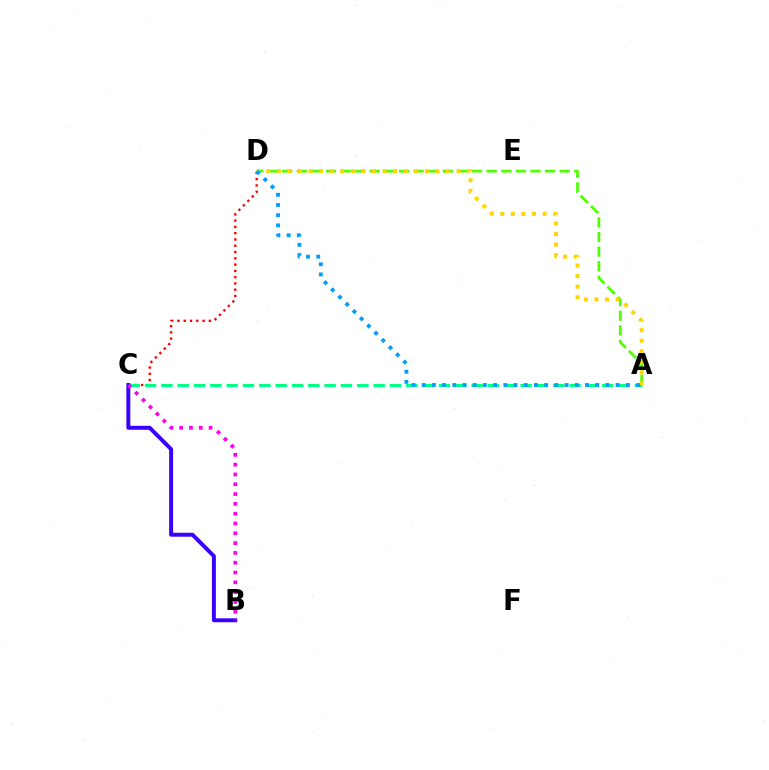{('C', 'D'): [{'color': '#ff0000', 'line_style': 'dotted', 'thickness': 1.71}], ('A', 'C'): [{'color': '#00ff86', 'line_style': 'dashed', 'thickness': 2.22}], ('B', 'C'): [{'color': '#3700ff', 'line_style': 'solid', 'thickness': 2.83}, {'color': '#ff00ed', 'line_style': 'dotted', 'thickness': 2.67}], ('A', 'D'): [{'color': '#4fff00', 'line_style': 'dashed', 'thickness': 1.98}, {'color': '#ffd500', 'line_style': 'dotted', 'thickness': 2.87}, {'color': '#009eff', 'line_style': 'dotted', 'thickness': 2.77}]}